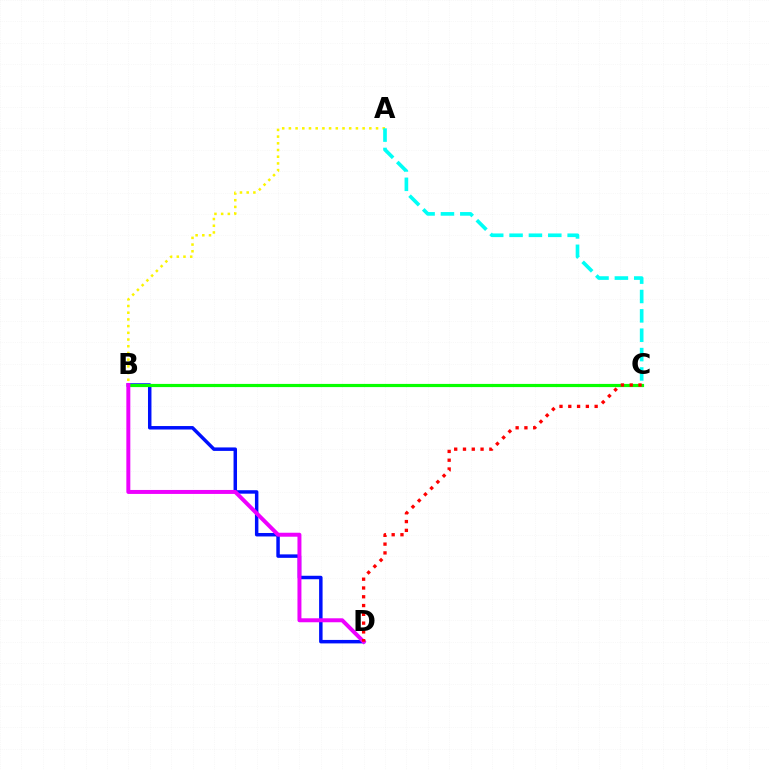{('B', 'D'): [{'color': '#0010ff', 'line_style': 'solid', 'thickness': 2.5}, {'color': '#ee00ff', 'line_style': 'solid', 'thickness': 2.86}], ('B', 'C'): [{'color': '#08ff00', 'line_style': 'solid', 'thickness': 2.29}], ('A', 'B'): [{'color': '#fcf500', 'line_style': 'dotted', 'thickness': 1.82}], ('A', 'C'): [{'color': '#00fff6', 'line_style': 'dashed', 'thickness': 2.63}], ('C', 'D'): [{'color': '#ff0000', 'line_style': 'dotted', 'thickness': 2.39}]}